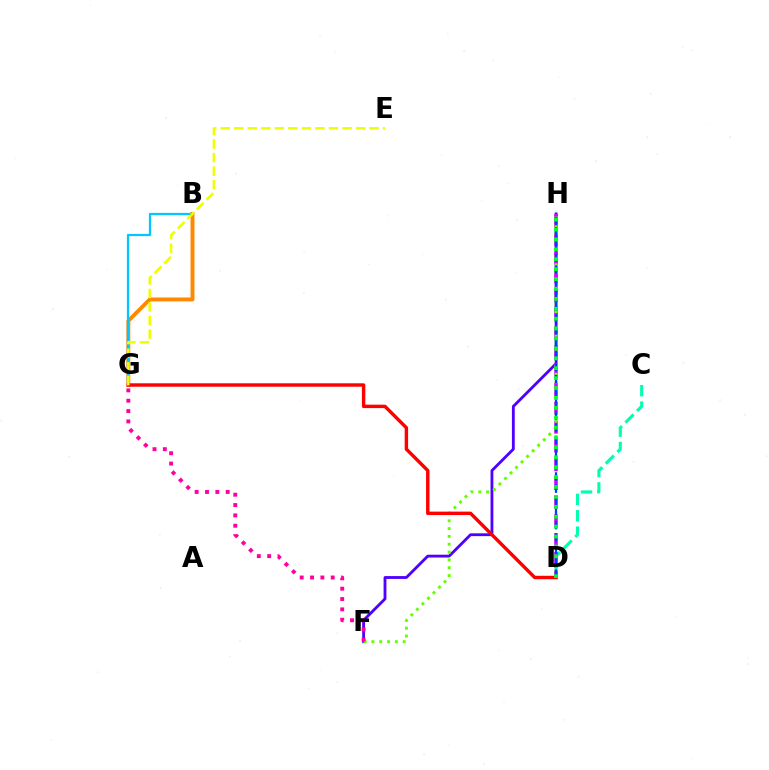{('C', 'D'): [{'color': '#00ffaf', 'line_style': 'dashed', 'thickness': 2.23}], ('B', 'G'): [{'color': '#ff8800', 'line_style': 'solid', 'thickness': 2.81}, {'color': '#00c7ff', 'line_style': 'solid', 'thickness': 1.62}], ('F', 'H'): [{'color': '#4f00ff', 'line_style': 'solid', 'thickness': 2.04}, {'color': '#66ff00', 'line_style': 'dotted', 'thickness': 2.12}], ('D', 'H'): [{'color': '#d600ff', 'line_style': 'dashed', 'thickness': 2.55}, {'color': '#003fff', 'line_style': 'dashed', 'thickness': 1.65}, {'color': '#00ff27', 'line_style': 'dotted', 'thickness': 2.69}], ('F', 'G'): [{'color': '#ff00a0', 'line_style': 'dotted', 'thickness': 2.81}], ('D', 'G'): [{'color': '#ff0000', 'line_style': 'solid', 'thickness': 2.46}], ('E', 'G'): [{'color': '#eeff00', 'line_style': 'dashed', 'thickness': 1.84}]}